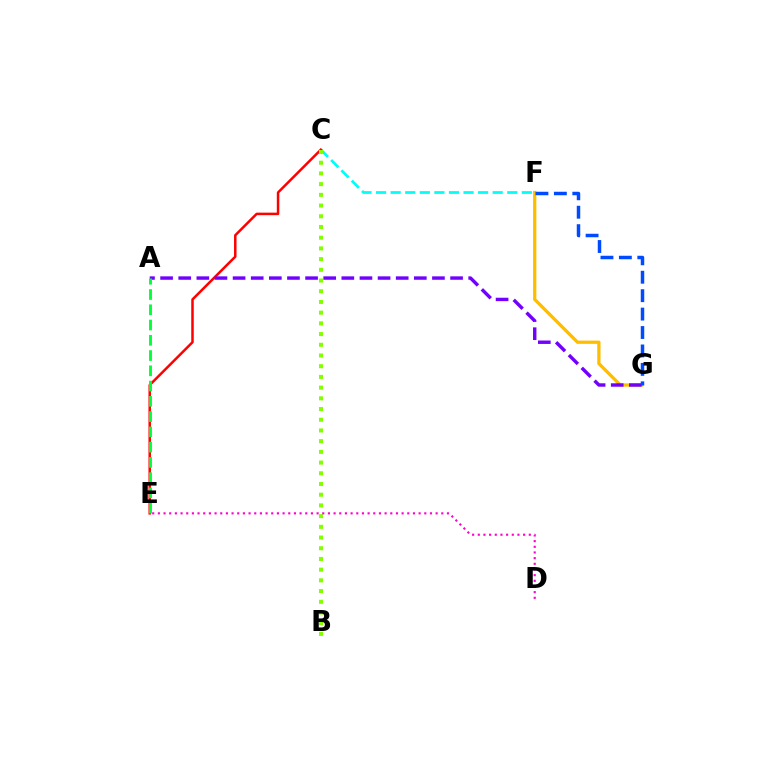{('C', 'F'): [{'color': '#00fff6', 'line_style': 'dashed', 'thickness': 1.98}], ('C', 'E'): [{'color': '#ff0000', 'line_style': 'solid', 'thickness': 1.8}], ('F', 'G'): [{'color': '#ffbd00', 'line_style': 'solid', 'thickness': 2.34}, {'color': '#004bff', 'line_style': 'dashed', 'thickness': 2.5}], ('A', 'G'): [{'color': '#7200ff', 'line_style': 'dashed', 'thickness': 2.46}], ('B', 'C'): [{'color': '#84ff00', 'line_style': 'dotted', 'thickness': 2.91}], ('A', 'E'): [{'color': '#00ff39', 'line_style': 'dashed', 'thickness': 2.07}], ('D', 'E'): [{'color': '#ff00cf', 'line_style': 'dotted', 'thickness': 1.54}]}